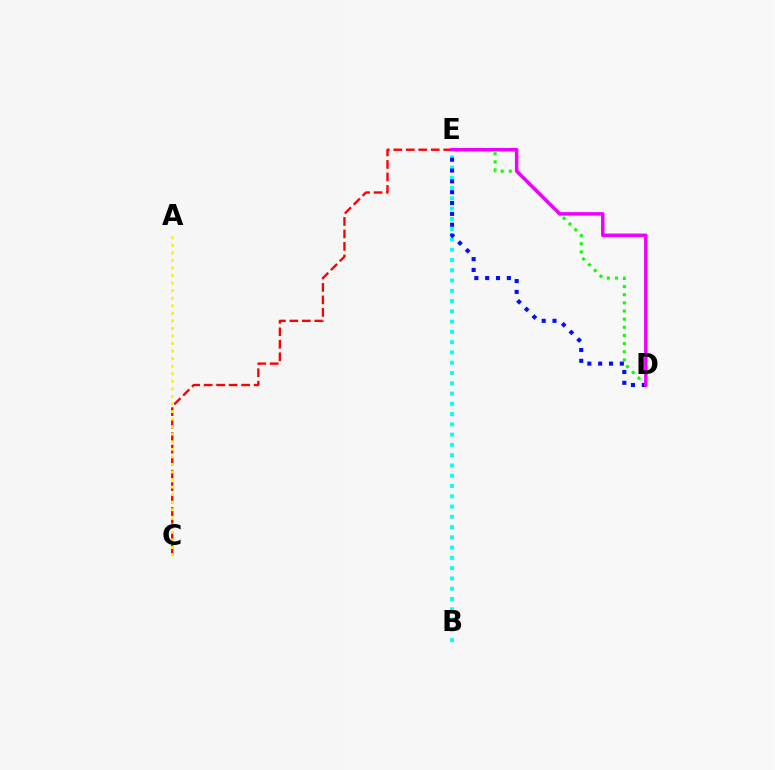{('D', 'E'): [{'color': '#08ff00', 'line_style': 'dotted', 'thickness': 2.21}, {'color': '#0010ff', 'line_style': 'dotted', 'thickness': 2.94}, {'color': '#ee00ff', 'line_style': 'solid', 'thickness': 2.52}], ('C', 'E'): [{'color': '#ff0000', 'line_style': 'dashed', 'thickness': 1.7}], ('B', 'E'): [{'color': '#00fff6', 'line_style': 'dotted', 'thickness': 2.79}], ('A', 'C'): [{'color': '#fcf500', 'line_style': 'dotted', 'thickness': 2.05}]}